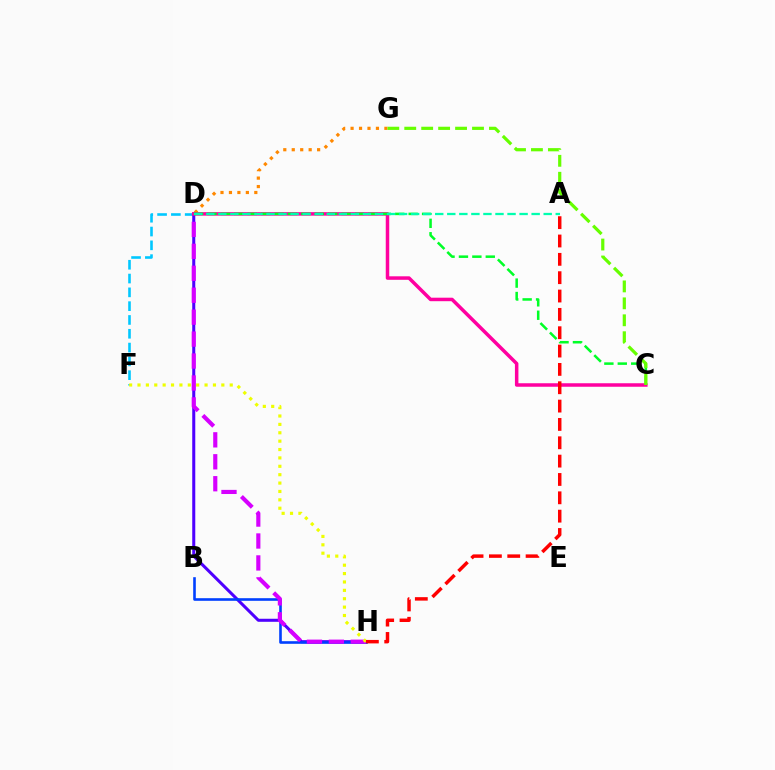{('D', 'F'): [{'color': '#00c7ff', 'line_style': 'dashed', 'thickness': 1.88}], ('D', 'H'): [{'color': '#4f00ff', 'line_style': 'solid', 'thickness': 2.19}, {'color': '#d600ff', 'line_style': 'dashed', 'thickness': 2.98}], ('D', 'G'): [{'color': '#ff8800', 'line_style': 'dotted', 'thickness': 2.3}], ('B', 'H'): [{'color': '#003fff', 'line_style': 'solid', 'thickness': 1.88}], ('F', 'H'): [{'color': '#eeff00', 'line_style': 'dotted', 'thickness': 2.28}], ('C', 'D'): [{'color': '#ff00a0', 'line_style': 'solid', 'thickness': 2.52}, {'color': '#00ff27', 'line_style': 'dashed', 'thickness': 1.82}], ('A', 'H'): [{'color': '#ff0000', 'line_style': 'dashed', 'thickness': 2.49}], ('A', 'D'): [{'color': '#00ffaf', 'line_style': 'dashed', 'thickness': 1.64}], ('C', 'G'): [{'color': '#66ff00', 'line_style': 'dashed', 'thickness': 2.3}]}